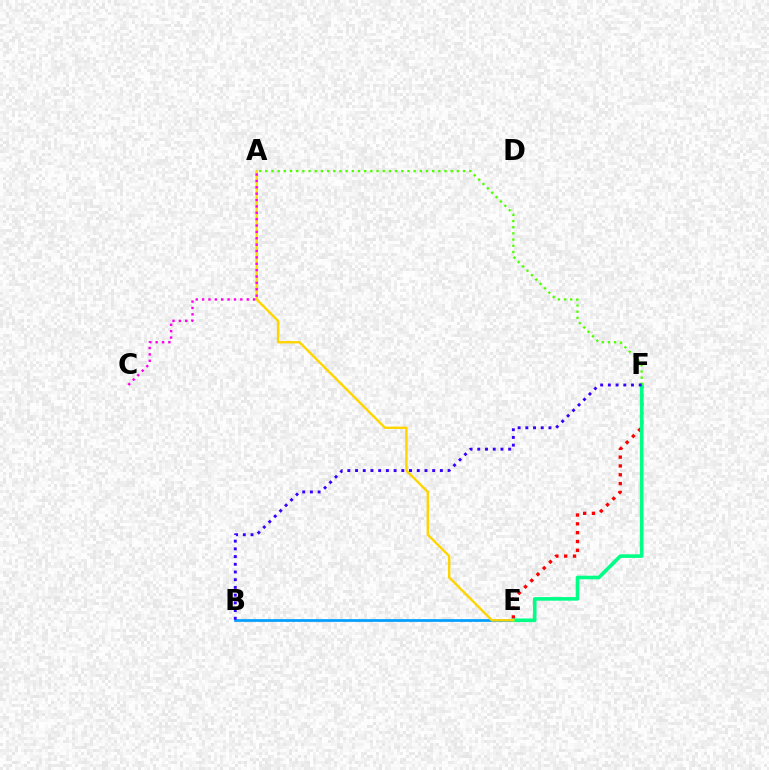{('E', 'F'): [{'color': '#ff0000', 'line_style': 'dotted', 'thickness': 2.39}, {'color': '#00ff86', 'line_style': 'solid', 'thickness': 2.59}], ('B', 'E'): [{'color': '#009eff', 'line_style': 'solid', 'thickness': 1.96}], ('A', 'F'): [{'color': '#4fff00', 'line_style': 'dotted', 'thickness': 1.68}], ('B', 'F'): [{'color': '#3700ff', 'line_style': 'dotted', 'thickness': 2.1}], ('A', 'E'): [{'color': '#ffd500', 'line_style': 'solid', 'thickness': 1.72}], ('A', 'C'): [{'color': '#ff00ed', 'line_style': 'dotted', 'thickness': 1.73}]}